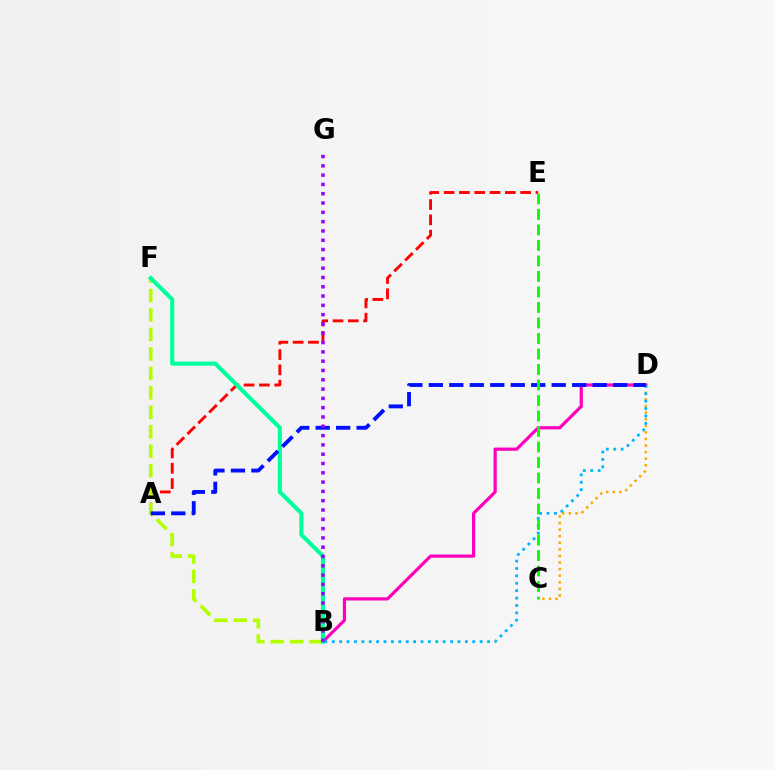{('C', 'D'): [{'color': '#ffa500', 'line_style': 'dotted', 'thickness': 1.79}], ('A', 'E'): [{'color': '#ff0000', 'line_style': 'dashed', 'thickness': 2.08}], ('B', 'D'): [{'color': '#ff00bd', 'line_style': 'solid', 'thickness': 2.3}, {'color': '#00b5ff', 'line_style': 'dotted', 'thickness': 2.01}], ('B', 'F'): [{'color': '#b3ff00', 'line_style': 'dashed', 'thickness': 2.64}, {'color': '#00ff9d', 'line_style': 'solid', 'thickness': 2.94}], ('A', 'D'): [{'color': '#0010ff', 'line_style': 'dashed', 'thickness': 2.78}], ('B', 'G'): [{'color': '#9b00ff', 'line_style': 'dotted', 'thickness': 2.53}], ('C', 'E'): [{'color': '#08ff00', 'line_style': 'dashed', 'thickness': 2.11}]}